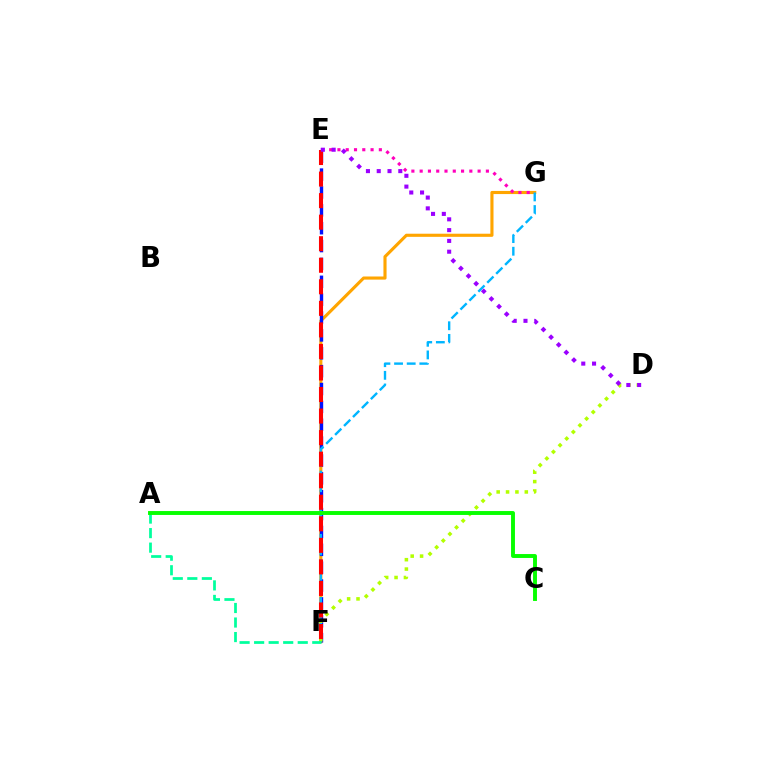{('F', 'G'): [{'color': '#ffa500', 'line_style': 'solid', 'thickness': 2.25}, {'color': '#00b5ff', 'line_style': 'dashed', 'thickness': 1.72}], ('E', 'F'): [{'color': '#0010ff', 'line_style': 'dashed', 'thickness': 2.43}, {'color': '#ff0000', 'line_style': 'dashed', 'thickness': 2.93}], ('E', 'G'): [{'color': '#ff00bd', 'line_style': 'dotted', 'thickness': 2.25}], ('D', 'F'): [{'color': '#b3ff00', 'line_style': 'dotted', 'thickness': 2.55}], ('A', 'F'): [{'color': '#00ff9d', 'line_style': 'dashed', 'thickness': 1.97}], ('A', 'C'): [{'color': '#08ff00', 'line_style': 'solid', 'thickness': 2.81}], ('D', 'E'): [{'color': '#9b00ff', 'line_style': 'dotted', 'thickness': 2.93}]}